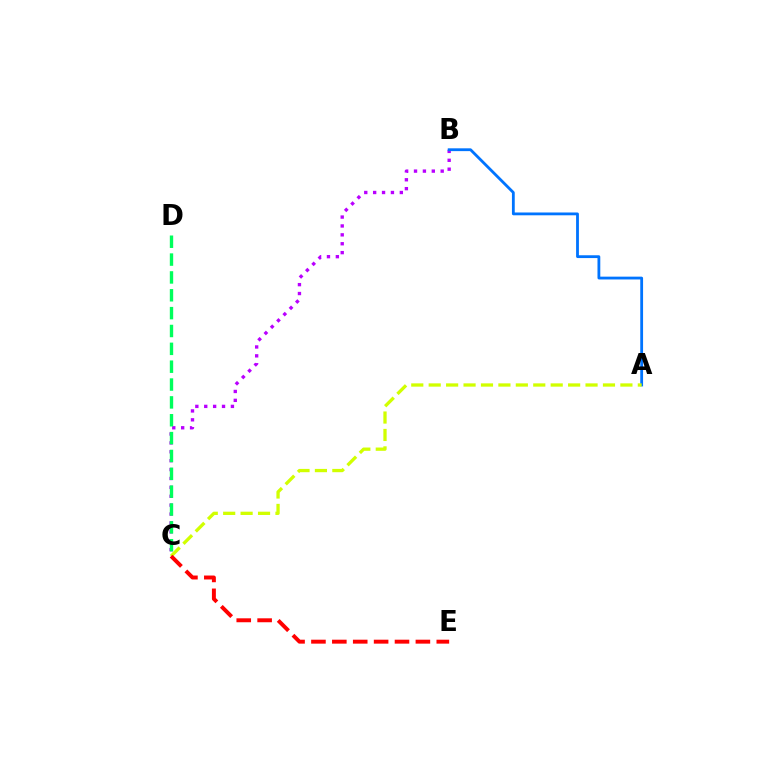{('B', 'C'): [{'color': '#b900ff', 'line_style': 'dotted', 'thickness': 2.42}], ('C', 'D'): [{'color': '#00ff5c', 'line_style': 'dashed', 'thickness': 2.43}], ('A', 'B'): [{'color': '#0074ff', 'line_style': 'solid', 'thickness': 2.02}], ('A', 'C'): [{'color': '#d1ff00', 'line_style': 'dashed', 'thickness': 2.37}], ('C', 'E'): [{'color': '#ff0000', 'line_style': 'dashed', 'thickness': 2.84}]}